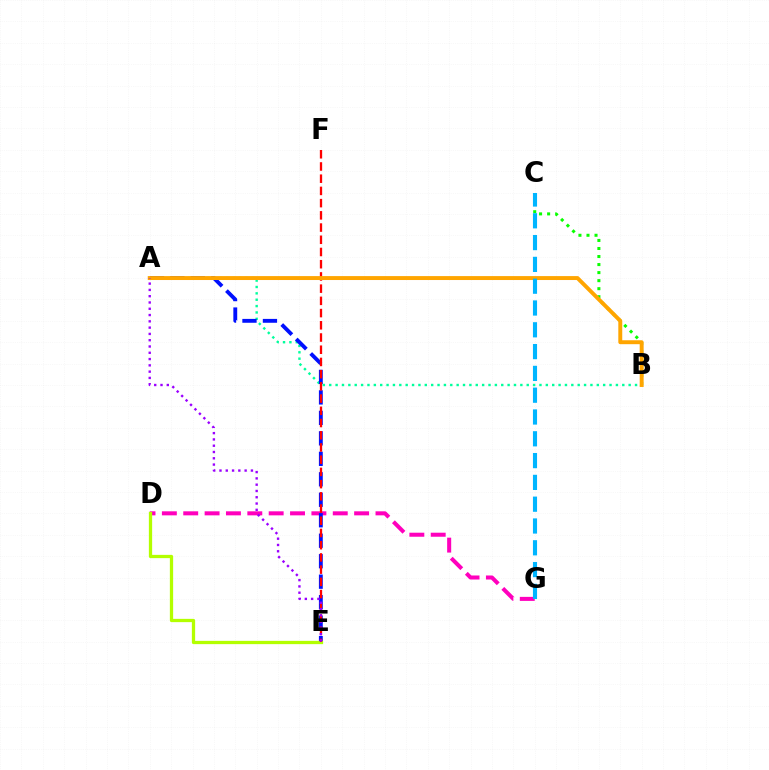{('B', 'C'): [{'color': '#08ff00', 'line_style': 'dotted', 'thickness': 2.18}], ('A', 'B'): [{'color': '#00ff9d', 'line_style': 'dotted', 'thickness': 1.73}, {'color': '#ffa500', 'line_style': 'solid', 'thickness': 2.83}], ('D', 'G'): [{'color': '#ff00bd', 'line_style': 'dashed', 'thickness': 2.9}], ('A', 'E'): [{'color': '#0010ff', 'line_style': 'dashed', 'thickness': 2.78}, {'color': '#9b00ff', 'line_style': 'dotted', 'thickness': 1.71}], ('D', 'E'): [{'color': '#b3ff00', 'line_style': 'solid', 'thickness': 2.36}], ('E', 'F'): [{'color': '#ff0000', 'line_style': 'dashed', 'thickness': 1.66}], ('C', 'G'): [{'color': '#00b5ff', 'line_style': 'dashed', 'thickness': 2.96}]}